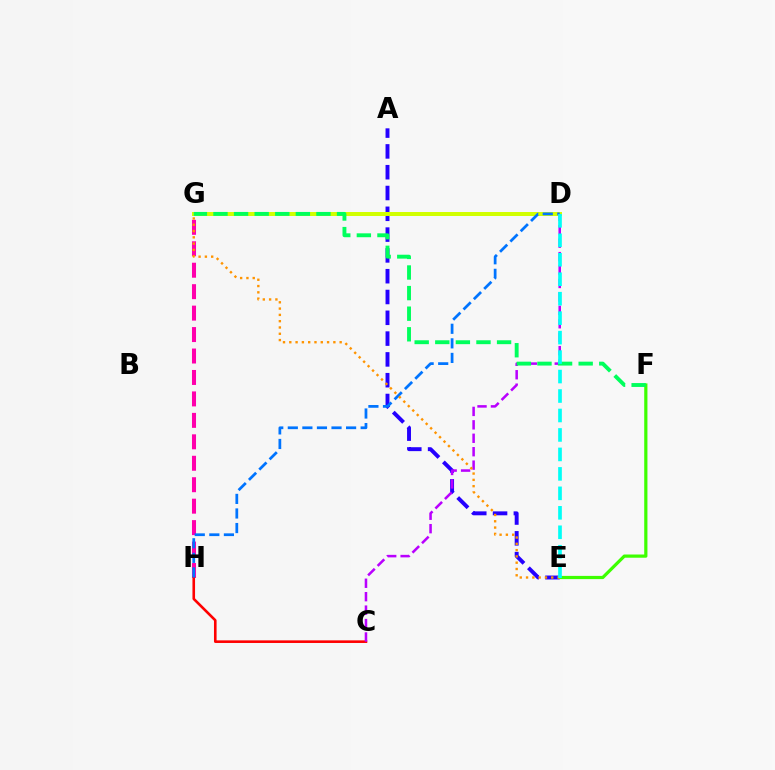{('G', 'H'): [{'color': '#ff00ac', 'line_style': 'dashed', 'thickness': 2.91}], ('A', 'E'): [{'color': '#2500ff', 'line_style': 'dashed', 'thickness': 2.83}], ('D', 'G'): [{'color': '#d1ff00', 'line_style': 'solid', 'thickness': 2.87}], ('C', 'H'): [{'color': '#ff0000', 'line_style': 'solid', 'thickness': 1.88}], ('E', 'F'): [{'color': '#3dff00', 'line_style': 'solid', 'thickness': 2.31}], ('D', 'H'): [{'color': '#0074ff', 'line_style': 'dashed', 'thickness': 1.98}], ('C', 'D'): [{'color': '#b900ff', 'line_style': 'dashed', 'thickness': 1.82}], ('F', 'G'): [{'color': '#00ff5c', 'line_style': 'dashed', 'thickness': 2.8}], ('E', 'G'): [{'color': '#ff9400', 'line_style': 'dotted', 'thickness': 1.71}], ('D', 'E'): [{'color': '#00fff6', 'line_style': 'dashed', 'thickness': 2.64}]}